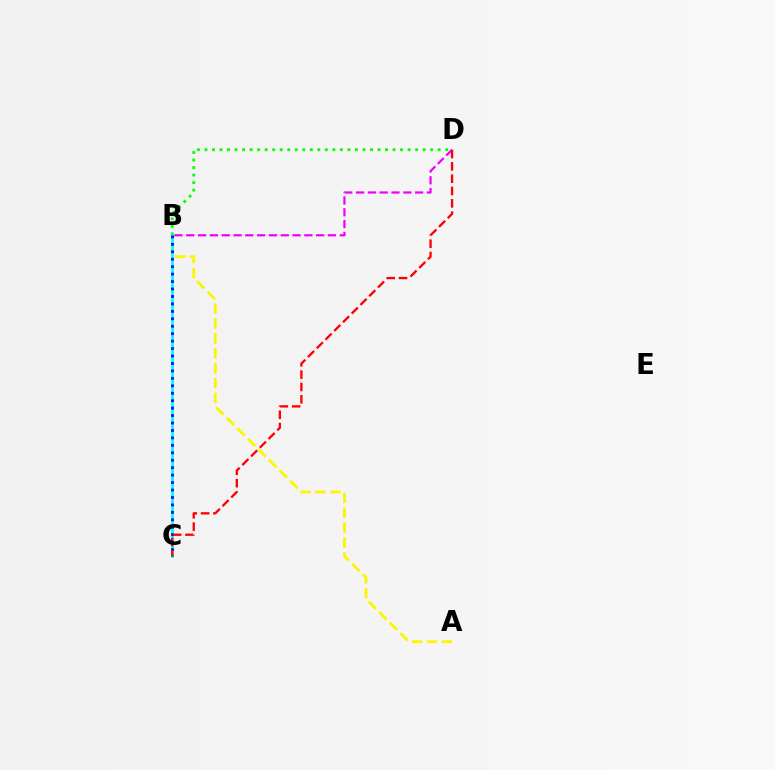{('B', 'D'): [{'color': '#08ff00', 'line_style': 'dotted', 'thickness': 2.04}, {'color': '#ee00ff', 'line_style': 'dashed', 'thickness': 1.6}], ('A', 'B'): [{'color': '#fcf500', 'line_style': 'dashed', 'thickness': 2.02}], ('B', 'C'): [{'color': '#00fff6', 'line_style': 'solid', 'thickness': 1.96}, {'color': '#0010ff', 'line_style': 'dotted', 'thickness': 2.02}], ('C', 'D'): [{'color': '#ff0000', 'line_style': 'dashed', 'thickness': 1.67}]}